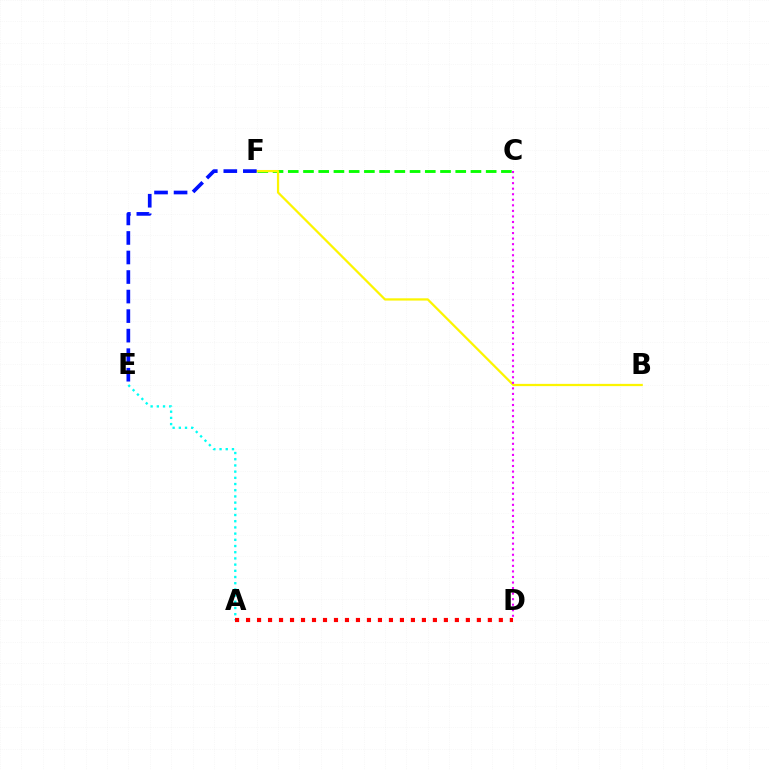{('A', 'E'): [{'color': '#00fff6', 'line_style': 'dotted', 'thickness': 1.68}], ('C', 'F'): [{'color': '#08ff00', 'line_style': 'dashed', 'thickness': 2.07}], ('B', 'F'): [{'color': '#fcf500', 'line_style': 'solid', 'thickness': 1.62}], ('E', 'F'): [{'color': '#0010ff', 'line_style': 'dashed', 'thickness': 2.65}], ('C', 'D'): [{'color': '#ee00ff', 'line_style': 'dotted', 'thickness': 1.51}], ('A', 'D'): [{'color': '#ff0000', 'line_style': 'dotted', 'thickness': 2.99}]}